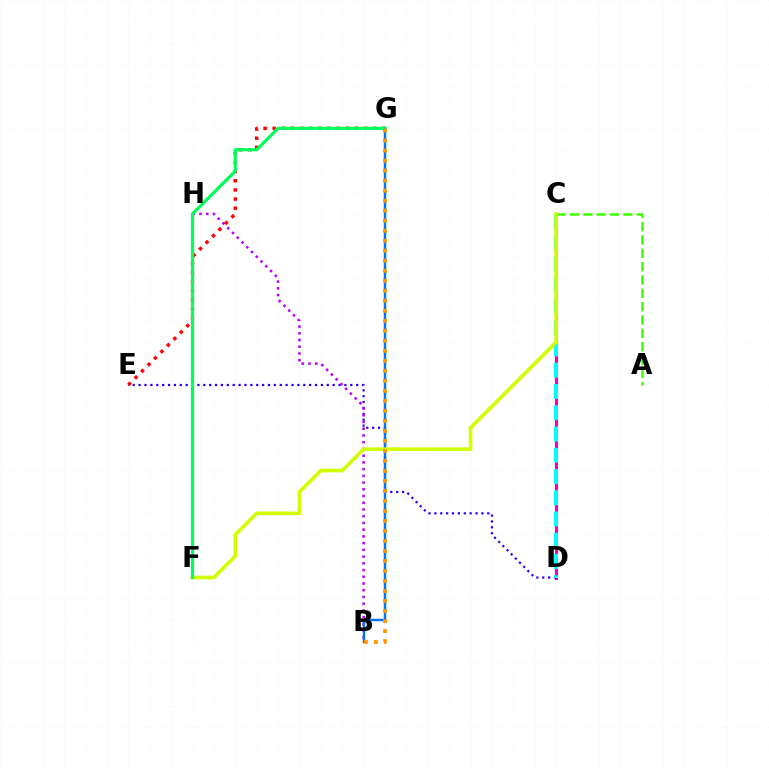{('C', 'D'): [{'color': '#ff00ac', 'line_style': 'solid', 'thickness': 2.19}, {'color': '#00fff6', 'line_style': 'dashed', 'thickness': 2.89}], ('D', 'E'): [{'color': '#2500ff', 'line_style': 'dotted', 'thickness': 1.6}], ('A', 'C'): [{'color': '#3dff00', 'line_style': 'dashed', 'thickness': 1.81}], ('B', 'H'): [{'color': '#b900ff', 'line_style': 'dotted', 'thickness': 1.83}], ('B', 'G'): [{'color': '#0074ff', 'line_style': 'solid', 'thickness': 1.77}, {'color': '#ff9400', 'line_style': 'dotted', 'thickness': 2.72}], ('C', 'F'): [{'color': '#d1ff00', 'line_style': 'solid', 'thickness': 2.61}], ('E', 'G'): [{'color': '#ff0000', 'line_style': 'dotted', 'thickness': 2.48}], ('F', 'G'): [{'color': '#00ff5c', 'line_style': 'solid', 'thickness': 2.3}]}